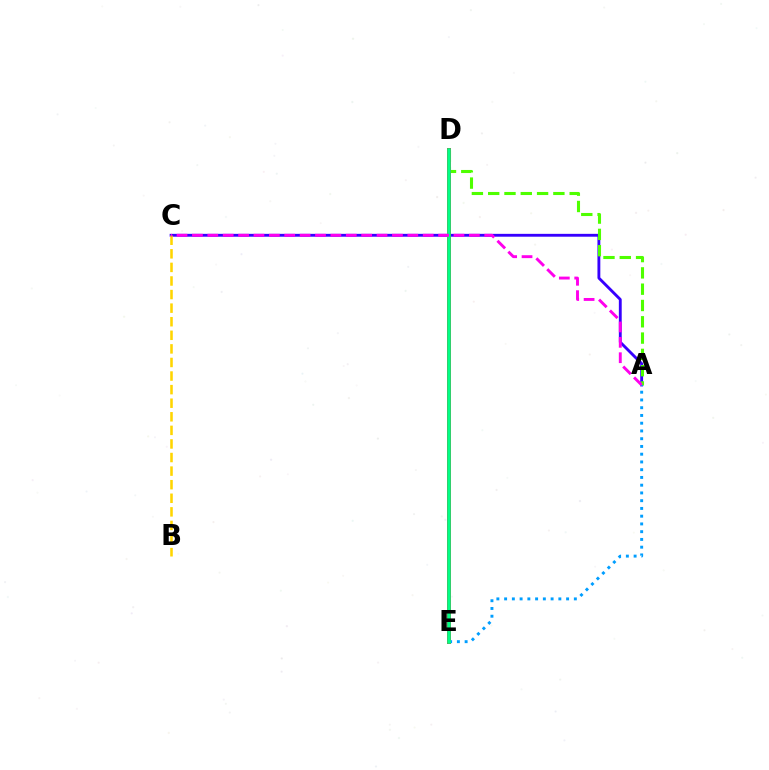{('A', 'C'): [{'color': '#3700ff', 'line_style': 'solid', 'thickness': 2.06}, {'color': '#ff00ed', 'line_style': 'dashed', 'thickness': 2.09}], ('A', 'D'): [{'color': '#4fff00', 'line_style': 'dashed', 'thickness': 2.21}], ('D', 'E'): [{'color': '#ff0000', 'line_style': 'solid', 'thickness': 2.8}, {'color': '#00ff86', 'line_style': 'solid', 'thickness': 2.59}], ('A', 'E'): [{'color': '#009eff', 'line_style': 'dotted', 'thickness': 2.11}], ('B', 'C'): [{'color': '#ffd500', 'line_style': 'dashed', 'thickness': 1.84}]}